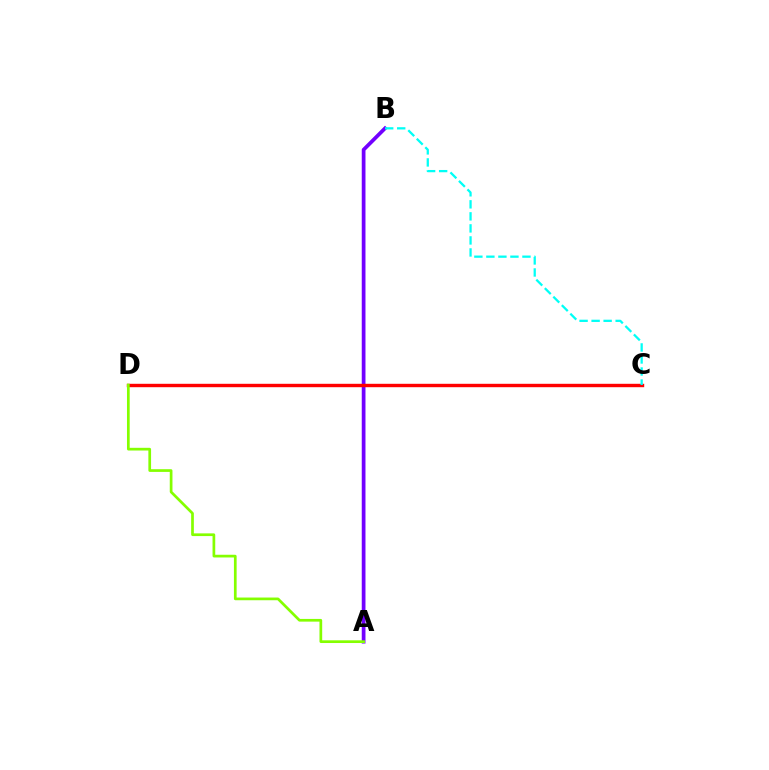{('A', 'B'): [{'color': '#7200ff', 'line_style': 'solid', 'thickness': 2.69}], ('C', 'D'): [{'color': '#ff0000', 'line_style': 'solid', 'thickness': 2.45}], ('A', 'D'): [{'color': '#84ff00', 'line_style': 'solid', 'thickness': 1.95}], ('B', 'C'): [{'color': '#00fff6', 'line_style': 'dashed', 'thickness': 1.63}]}